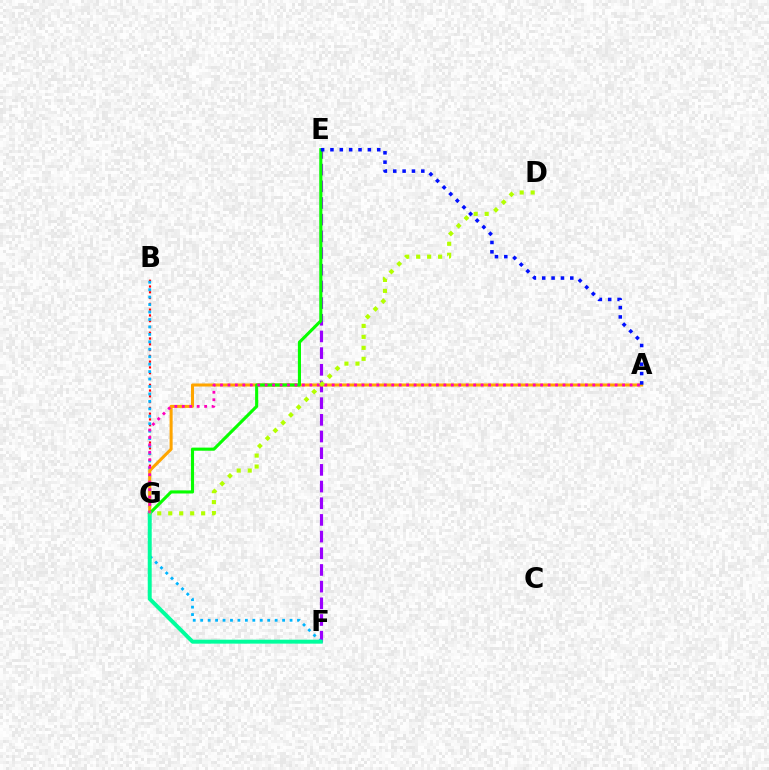{('E', 'F'): [{'color': '#9b00ff', 'line_style': 'dashed', 'thickness': 2.27}], ('B', 'G'): [{'color': '#ff0000', 'line_style': 'dotted', 'thickness': 1.57}], ('B', 'F'): [{'color': '#00b5ff', 'line_style': 'dotted', 'thickness': 2.02}], ('A', 'G'): [{'color': '#ffa500', 'line_style': 'solid', 'thickness': 2.19}, {'color': '#ff00bd', 'line_style': 'dotted', 'thickness': 2.02}], ('E', 'G'): [{'color': '#08ff00', 'line_style': 'solid', 'thickness': 2.24}], ('F', 'G'): [{'color': '#00ff9d', 'line_style': 'solid', 'thickness': 2.84}], ('D', 'G'): [{'color': '#b3ff00', 'line_style': 'dotted', 'thickness': 2.98}], ('A', 'E'): [{'color': '#0010ff', 'line_style': 'dotted', 'thickness': 2.54}]}